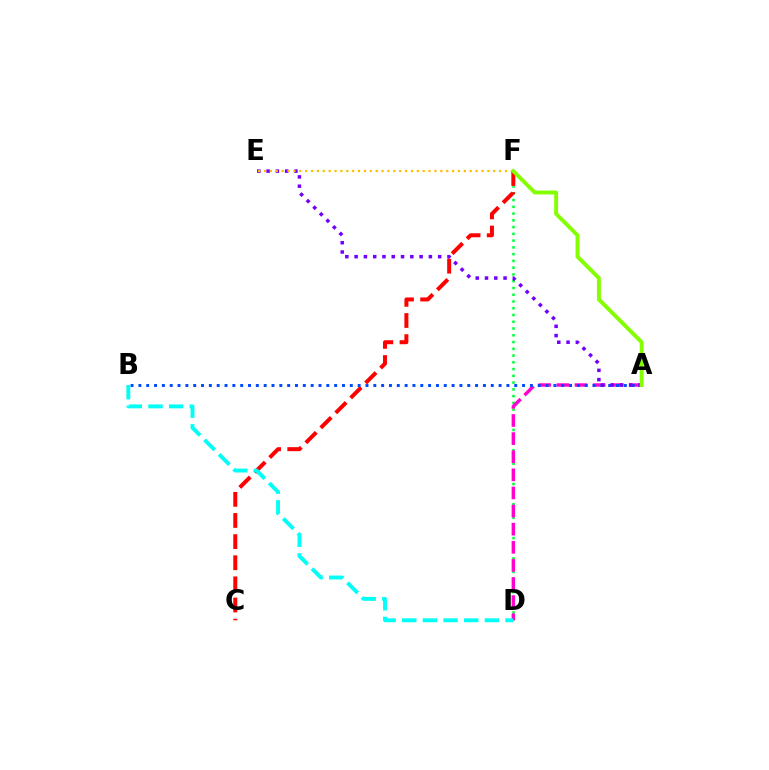{('D', 'F'): [{'color': '#00ff39', 'line_style': 'dotted', 'thickness': 1.84}], ('A', 'D'): [{'color': '#ff00cf', 'line_style': 'dashed', 'thickness': 2.46}], ('A', 'B'): [{'color': '#004bff', 'line_style': 'dotted', 'thickness': 2.13}], ('A', 'E'): [{'color': '#7200ff', 'line_style': 'dotted', 'thickness': 2.52}], ('E', 'F'): [{'color': '#ffbd00', 'line_style': 'dotted', 'thickness': 1.6}], ('C', 'F'): [{'color': '#ff0000', 'line_style': 'dashed', 'thickness': 2.87}], ('A', 'F'): [{'color': '#84ff00', 'line_style': 'solid', 'thickness': 2.82}], ('B', 'D'): [{'color': '#00fff6', 'line_style': 'dashed', 'thickness': 2.81}]}